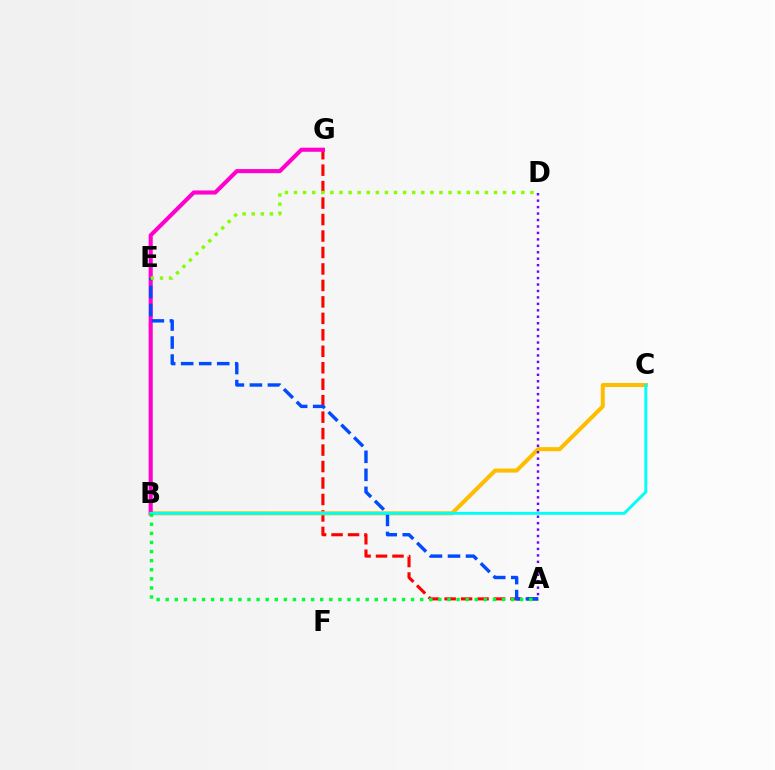{('A', 'G'): [{'color': '#ff0000', 'line_style': 'dashed', 'thickness': 2.24}], ('B', 'C'): [{'color': '#ffbd00', 'line_style': 'solid', 'thickness': 2.92}, {'color': '#00fff6', 'line_style': 'solid', 'thickness': 2.11}], ('A', 'D'): [{'color': '#7200ff', 'line_style': 'dotted', 'thickness': 1.75}], ('B', 'G'): [{'color': '#ff00cf', 'line_style': 'solid', 'thickness': 2.94}], ('A', 'E'): [{'color': '#004bff', 'line_style': 'dashed', 'thickness': 2.45}], ('D', 'E'): [{'color': '#84ff00', 'line_style': 'dotted', 'thickness': 2.47}], ('A', 'B'): [{'color': '#00ff39', 'line_style': 'dotted', 'thickness': 2.47}]}